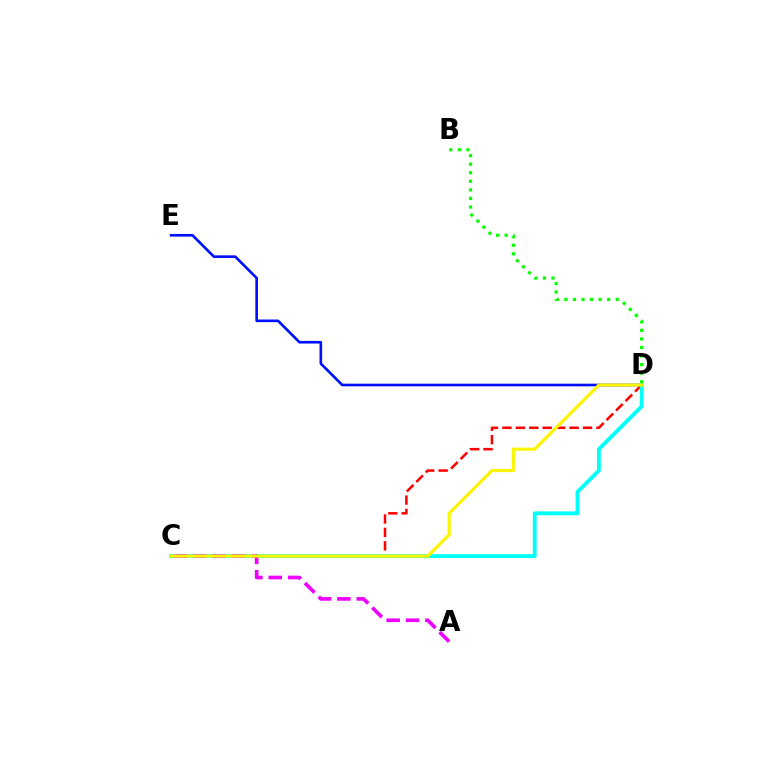{('D', 'E'): [{'color': '#0010ff', 'line_style': 'solid', 'thickness': 1.91}], ('B', 'D'): [{'color': '#08ff00', 'line_style': 'dotted', 'thickness': 2.33}], ('C', 'D'): [{'color': '#ff0000', 'line_style': 'dashed', 'thickness': 1.82}, {'color': '#00fff6', 'line_style': 'solid', 'thickness': 2.78}, {'color': '#fcf500', 'line_style': 'solid', 'thickness': 2.26}], ('A', 'C'): [{'color': '#ee00ff', 'line_style': 'dashed', 'thickness': 2.63}]}